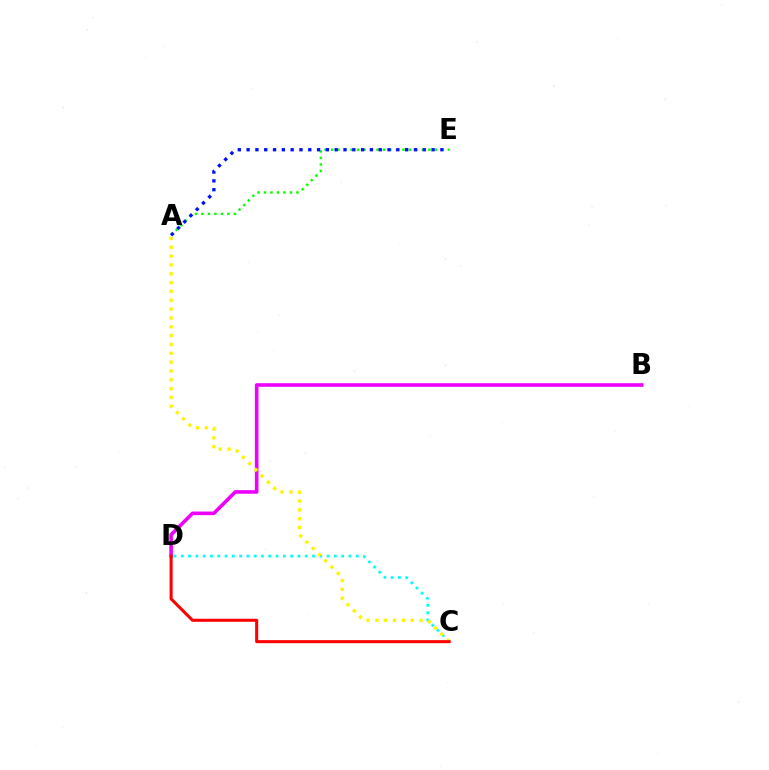{('B', 'D'): [{'color': '#ee00ff', 'line_style': 'solid', 'thickness': 2.6}], ('A', 'E'): [{'color': '#08ff00', 'line_style': 'dotted', 'thickness': 1.76}, {'color': '#0010ff', 'line_style': 'dotted', 'thickness': 2.39}], ('C', 'D'): [{'color': '#00fff6', 'line_style': 'dotted', 'thickness': 1.98}, {'color': '#ff0000', 'line_style': 'solid', 'thickness': 2.19}], ('A', 'C'): [{'color': '#fcf500', 'line_style': 'dotted', 'thickness': 2.4}]}